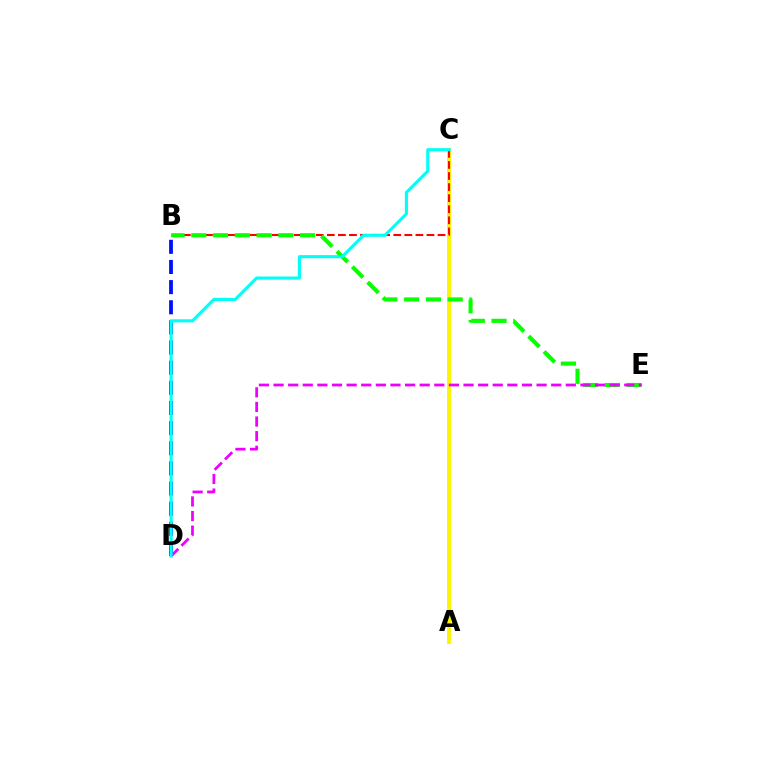{('B', 'D'): [{'color': '#0010ff', 'line_style': 'dashed', 'thickness': 2.74}], ('A', 'C'): [{'color': '#fcf500', 'line_style': 'solid', 'thickness': 2.81}], ('B', 'C'): [{'color': '#ff0000', 'line_style': 'dashed', 'thickness': 1.5}], ('B', 'E'): [{'color': '#08ff00', 'line_style': 'dashed', 'thickness': 2.96}], ('D', 'E'): [{'color': '#ee00ff', 'line_style': 'dashed', 'thickness': 1.99}], ('C', 'D'): [{'color': '#00fff6', 'line_style': 'solid', 'thickness': 2.23}]}